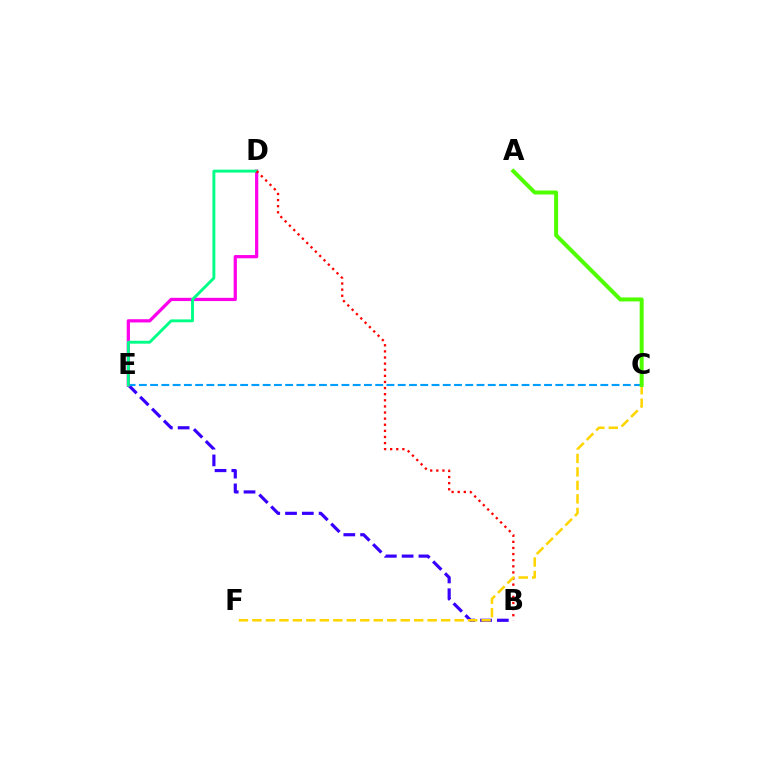{('B', 'E'): [{'color': '#3700ff', 'line_style': 'dashed', 'thickness': 2.28}], ('C', 'E'): [{'color': '#009eff', 'line_style': 'dashed', 'thickness': 1.53}], ('D', 'E'): [{'color': '#ff00ed', 'line_style': 'solid', 'thickness': 2.33}, {'color': '#00ff86', 'line_style': 'solid', 'thickness': 2.08}], ('B', 'D'): [{'color': '#ff0000', 'line_style': 'dotted', 'thickness': 1.66}], ('C', 'F'): [{'color': '#ffd500', 'line_style': 'dashed', 'thickness': 1.83}], ('A', 'C'): [{'color': '#4fff00', 'line_style': 'solid', 'thickness': 2.86}]}